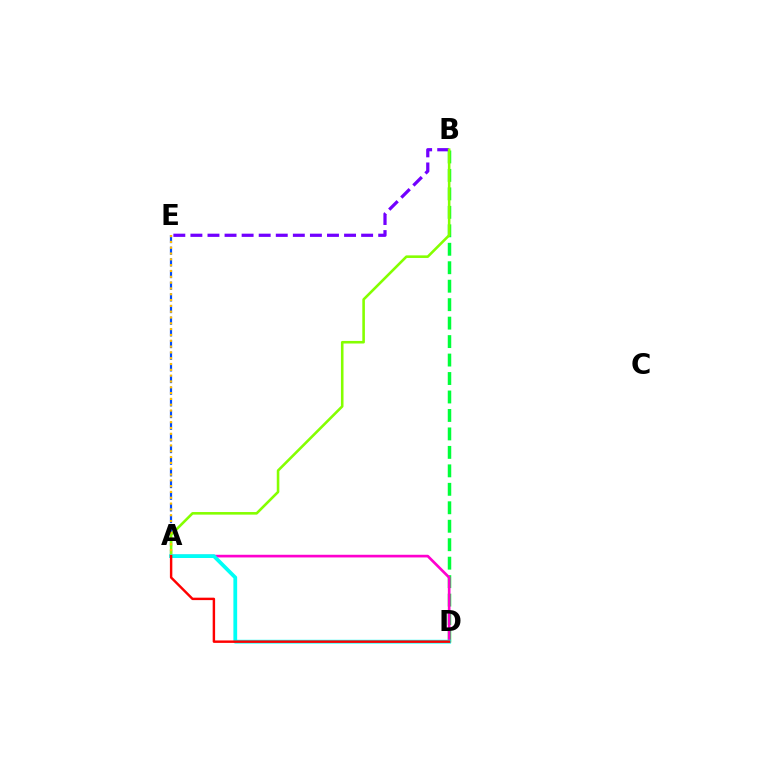{('A', 'E'): [{'color': '#004bff', 'line_style': 'dashed', 'thickness': 1.58}, {'color': '#ffbd00', 'line_style': 'dotted', 'thickness': 1.58}], ('B', 'D'): [{'color': '#00ff39', 'line_style': 'dashed', 'thickness': 2.51}], ('B', 'E'): [{'color': '#7200ff', 'line_style': 'dashed', 'thickness': 2.32}], ('A', 'D'): [{'color': '#ff00cf', 'line_style': 'solid', 'thickness': 1.93}, {'color': '#00fff6', 'line_style': 'solid', 'thickness': 2.71}, {'color': '#ff0000', 'line_style': 'solid', 'thickness': 1.75}], ('A', 'B'): [{'color': '#84ff00', 'line_style': 'solid', 'thickness': 1.86}]}